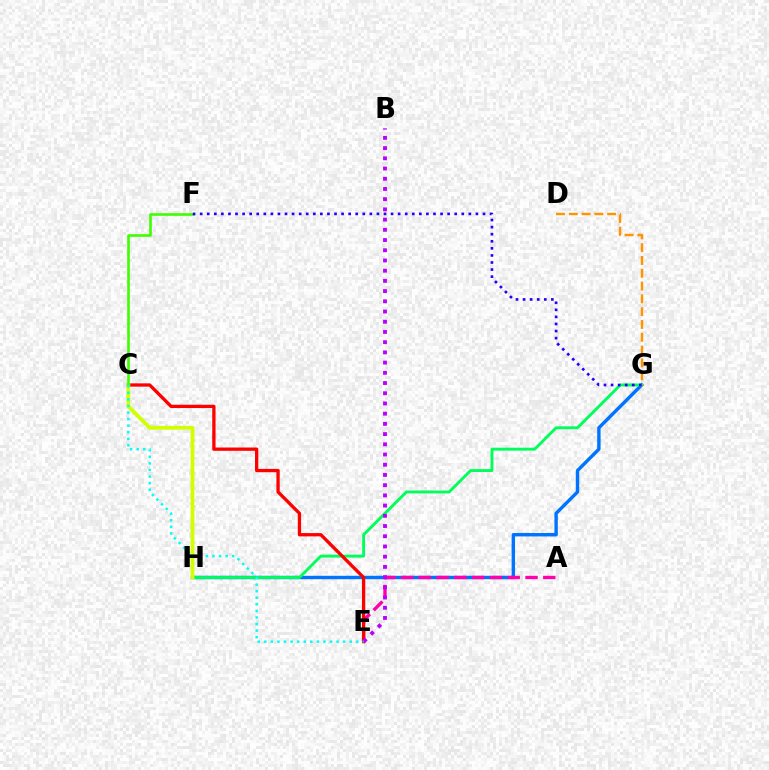{('G', 'H'): [{'color': '#0074ff', 'line_style': 'solid', 'thickness': 2.46}, {'color': '#00ff5c', 'line_style': 'solid', 'thickness': 2.09}], ('A', 'E'): [{'color': '#ff00ac', 'line_style': 'dashed', 'thickness': 2.42}], ('C', 'E'): [{'color': '#ff0000', 'line_style': 'solid', 'thickness': 2.38}, {'color': '#00fff6', 'line_style': 'dotted', 'thickness': 1.79}], ('C', 'H'): [{'color': '#d1ff00', 'line_style': 'solid', 'thickness': 2.72}], ('B', 'E'): [{'color': '#b900ff', 'line_style': 'dotted', 'thickness': 2.78}], ('C', 'F'): [{'color': '#3dff00', 'line_style': 'solid', 'thickness': 1.89}], ('D', 'G'): [{'color': '#ff9400', 'line_style': 'dashed', 'thickness': 1.74}], ('F', 'G'): [{'color': '#2500ff', 'line_style': 'dotted', 'thickness': 1.92}]}